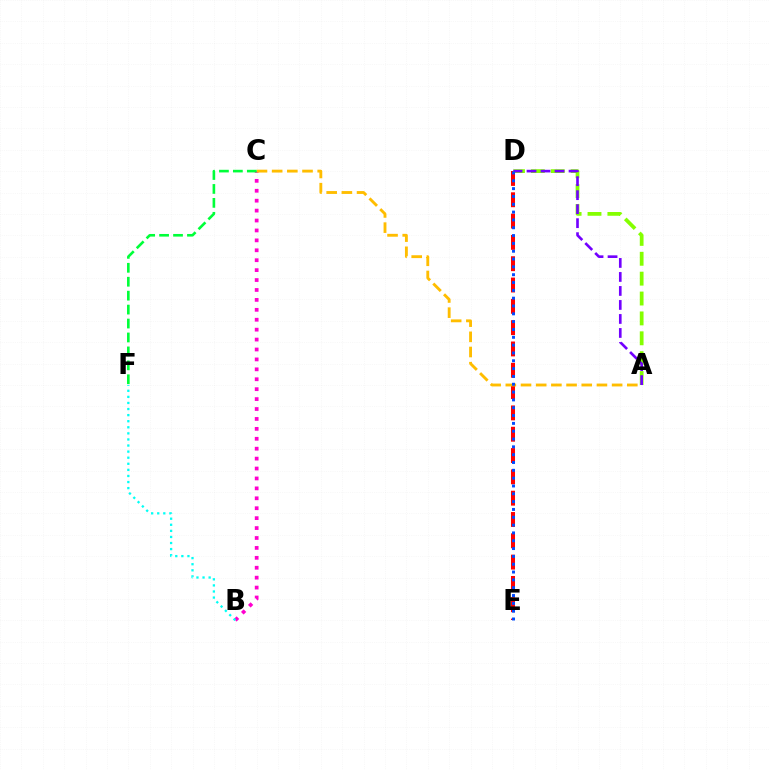{('D', 'E'): [{'color': '#ff0000', 'line_style': 'dashed', 'thickness': 2.9}, {'color': '#004bff', 'line_style': 'dotted', 'thickness': 2.13}], ('A', 'D'): [{'color': '#84ff00', 'line_style': 'dashed', 'thickness': 2.7}, {'color': '#7200ff', 'line_style': 'dashed', 'thickness': 1.9}], ('B', 'C'): [{'color': '#ff00cf', 'line_style': 'dotted', 'thickness': 2.7}], ('A', 'C'): [{'color': '#ffbd00', 'line_style': 'dashed', 'thickness': 2.06}], ('B', 'F'): [{'color': '#00fff6', 'line_style': 'dotted', 'thickness': 1.65}], ('C', 'F'): [{'color': '#00ff39', 'line_style': 'dashed', 'thickness': 1.89}]}